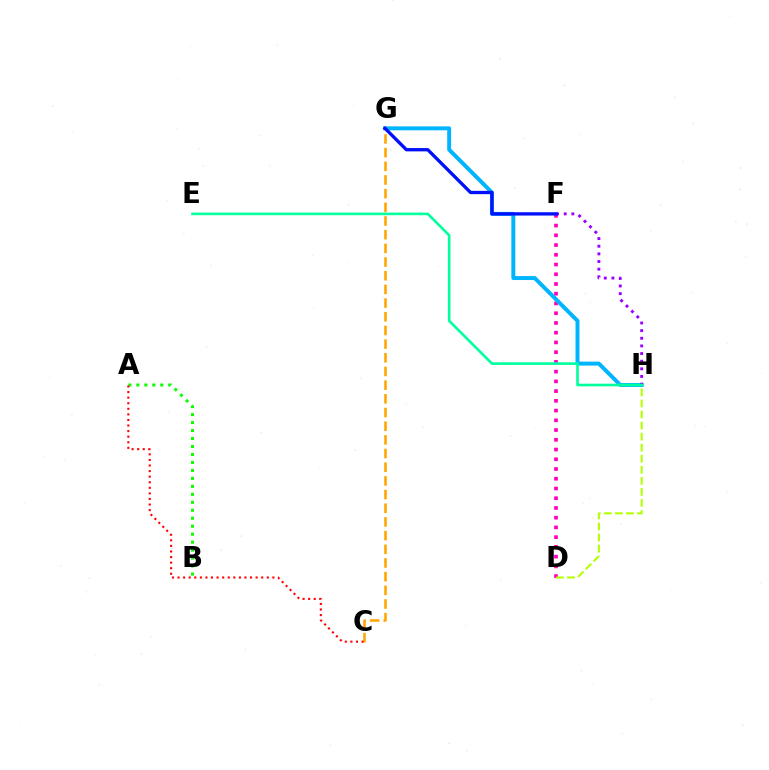{('D', 'F'): [{'color': '#ff00bd', 'line_style': 'dotted', 'thickness': 2.65}], ('C', 'G'): [{'color': '#ffa500', 'line_style': 'dashed', 'thickness': 1.86}], ('D', 'H'): [{'color': '#b3ff00', 'line_style': 'dashed', 'thickness': 1.5}], ('A', 'B'): [{'color': '#08ff00', 'line_style': 'dotted', 'thickness': 2.17}], ('G', 'H'): [{'color': '#00b5ff', 'line_style': 'solid', 'thickness': 2.85}], ('F', 'H'): [{'color': '#9b00ff', 'line_style': 'dotted', 'thickness': 2.08}], ('A', 'C'): [{'color': '#ff0000', 'line_style': 'dotted', 'thickness': 1.52}], ('E', 'H'): [{'color': '#00ff9d', 'line_style': 'solid', 'thickness': 1.88}], ('F', 'G'): [{'color': '#0010ff', 'line_style': 'solid', 'thickness': 2.39}]}